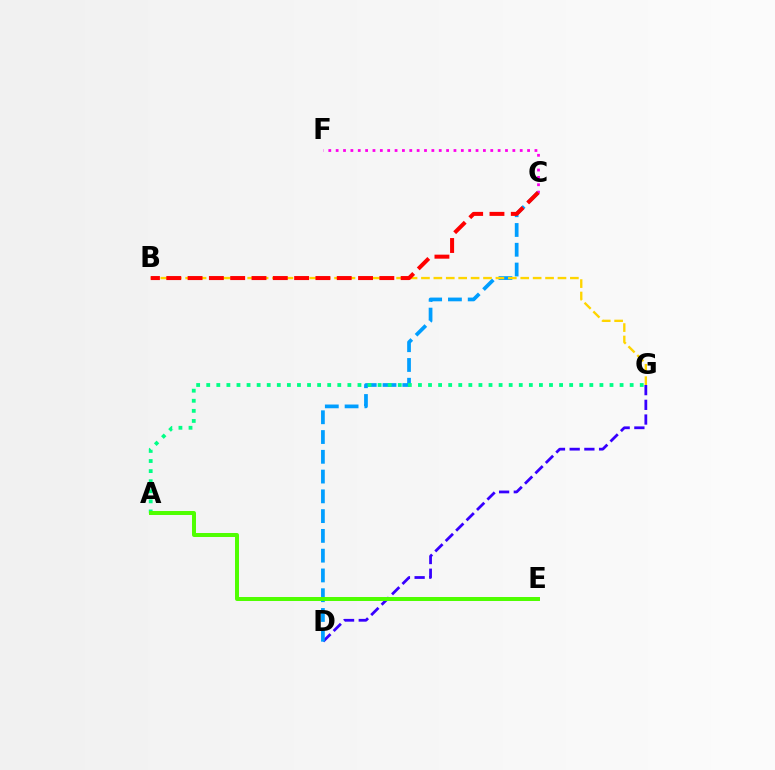{('D', 'G'): [{'color': '#3700ff', 'line_style': 'dashed', 'thickness': 2.0}], ('C', 'F'): [{'color': '#ff00ed', 'line_style': 'dotted', 'thickness': 2.0}], ('C', 'D'): [{'color': '#009eff', 'line_style': 'dashed', 'thickness': 2.69}], ('B', 'G'): [{'color': '#ffd500', 'line_style': 'dashed', 'thickness': 1.69}], ('A', 'G'): [{'color': '#00ff86', 'line_style': 'dotted', 'thickness': 2.74}], ('A', 'E'): [{'color': '#4fff00', 'line_style': 'solid', 'thickness': 2.86}], ('B', 'C'): [{'color': '#ff0000', 'line_style': 'dashed', 'thickness': 2.89}]}